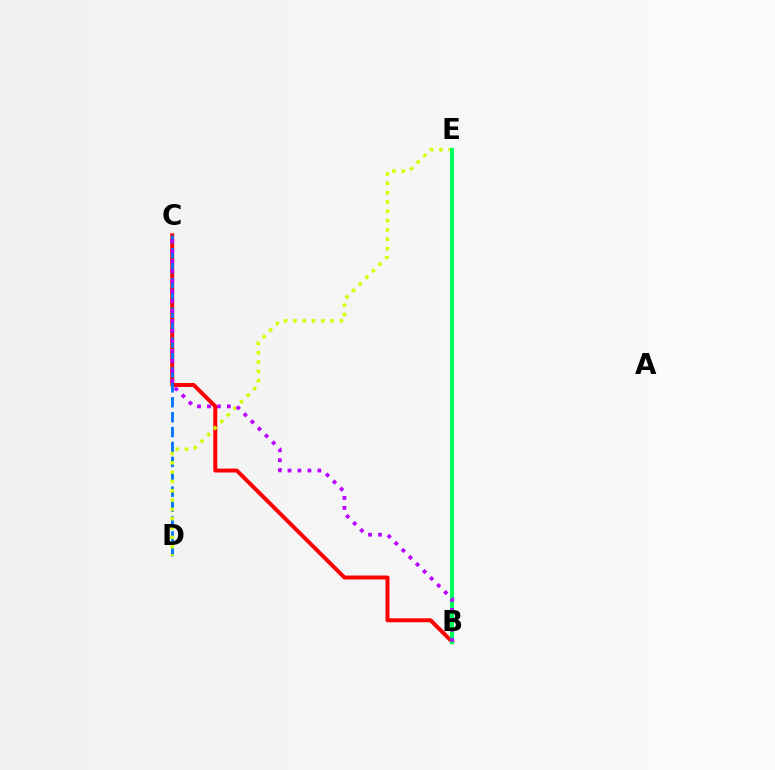{('B', 'C'): [{'color': '#ff0000', 'line_style': 'solid', 'thickness': 2.84}, {'color': '#b900ff', 'line_style': 'dotted', 'thickness': 2.71}], ('C', 'D'): [{'color': '#0074ff', 'line_style': 'dashed', 'thickness': 2.02}], ('D', 'E'): [{'color': '#d1ff00', 'line_style': 'dotted', 'thickness': 2.53}], ('B', 'E'): [{'color': '#00ff5c', 'line_style': 'solid', 'thickness': 2.98}]}